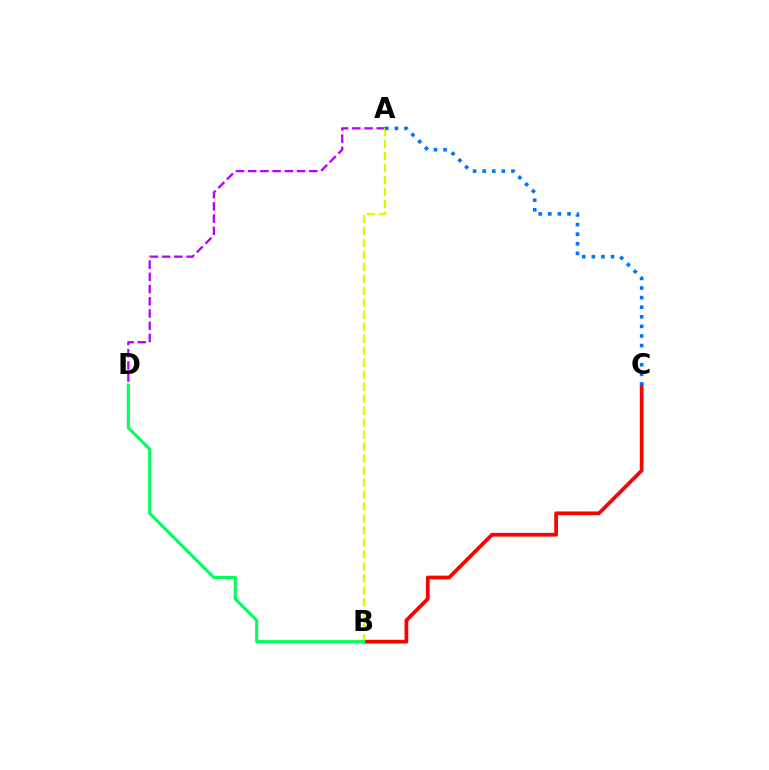{('A', 'D'): [{'color': '#b900ff', 'line_style': 'dashed', 'thickness': 1.66}], ('B', 'C'): [{'color': '#ff0000', 'line_style': 'solid', 'thickness': 2.69}], ('A', 'B'): [{'color': '#d1ff00', 'line_style': 'dashed', 'thickness': 1.63}], ('A', 'C'): [{'color': '#0074ff', 'line_style': 'dotted', 'thickness': 2.61}], ('B', 'D'): [{'color': '#00ff5c', 'line_style': 'solid', 'thickness': 2.21}]}